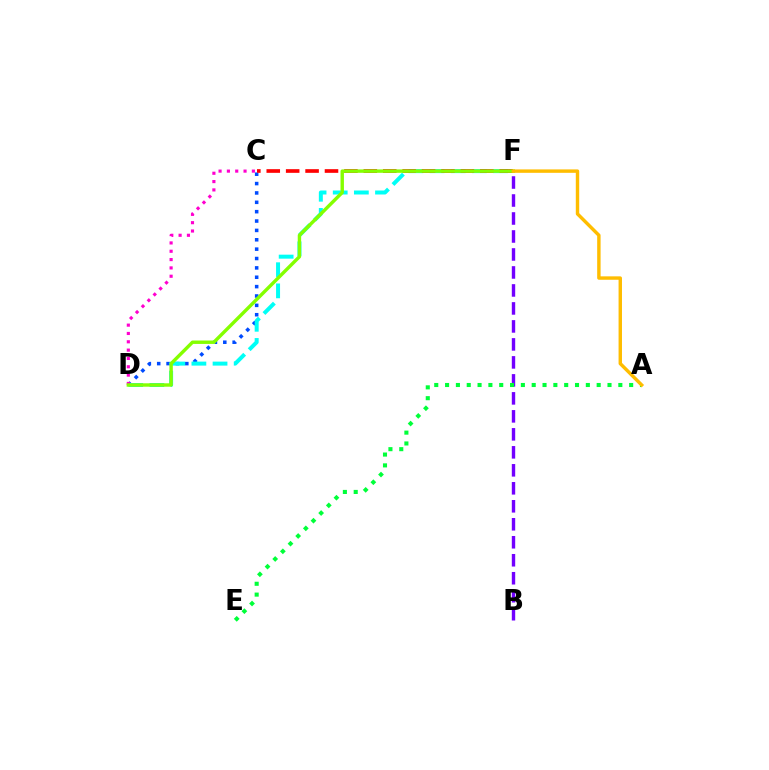{('B', 'F'): [{'color': '#7200ff', 'line_style': 'dashed', 'thickness': 2.44}], ('C', 'D'): [{'color': '#004bff', 'line_style': 'dotted', 'thickness': 2.55}, {'color': '#ff00cf', 'line_style': 'dotted', 'thickness': 2.26}], ('A', 'E'): [{'color': '#00ff39', 'line_style': 'dotted', 'thickness': 2.94}], ('D', 'F'): [{'color': '#00fff6', 'line_style': 'dashed', 'thickness': 2.87}, {'color': '#84ff00', 'line_style': 'solid', 'thickness': 2.46}], ('C', 'F'): [{'color': '#ff0000', 'line_style': 'dashed', 'thickness': 2.64}], ('A', 'F'): [{'color': '#ffbd00', 'line_style': 'solid', 'thickness': 2.46}]}